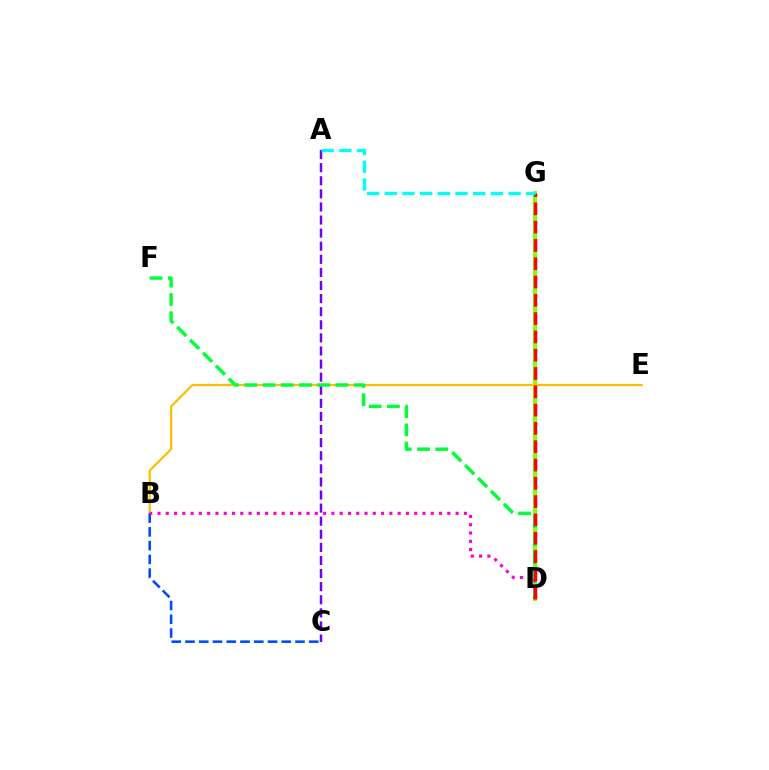{('D', 'G'): [{'color': '#84ff00', 'line_style': 'solid', 'thickness': 2.93}, {'color': '#ff0000', 'line_style': 'dashed', 'thickness': 2.49}], ('B', 'E'): [{'color': '#ffbd00', 'line_style': 'solid', 'thickness': 1.57}], ('A', 'C'): [{'color': '#7200ff', 'line_style': 'dashed', 'thickness': 1.78}], ('B', 'C'): [{'color': '#004bff', 'line_style': 'dashed', 'thickness': 1.87}], ('D', 'F'): [{'color': '#00ff39', 'line_style': 'dashed', 'thickness': 2.48}], ('B', 'D'): [{'color': '#ff00cf', 'line_style': 'dotted', 'thickness': 2.25}], ('A', 'G'): [{'color': '#00fff6', 'line_style': 'dashed', 'thickness': 2.4}]}